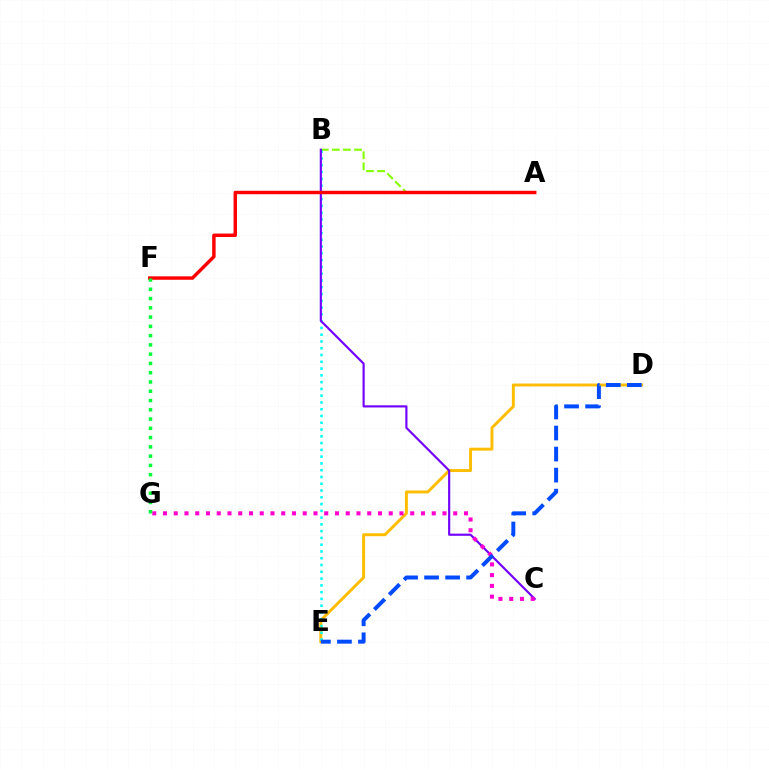{('D', 'E'): [{'color': '#ffbd00', 'line_style': 'solid', 'thickness': 2.12}, {'color': '#004bff', 'line_style': 'dashed', 'thickness': 2.86}], ('A', 'B'): [{'color': '#84ff00', 'line_style': 'dashed', 'thickness': 1.51}], ('B', 'E'): [{'color': '#00fff6', 'line_style': 'dotted', 'thickness': 1.84}], ('B', 'C'): [{'color': '#7200ff', 'line_style': 'solid', 'thickness': 1.55}], ('A', 'F'): [{'color': '#ff0000', 'line_style': 'solid', 'thickness': 2.48}], ('C', 'G'): [{'color': '#ff00cf', 'line_style': 'dotted', 'thickness': 2.92}], ('F', 'G'): [{'color': '#00ff39', 'line_style': 'dotted', 'thickness': 2.52}]}